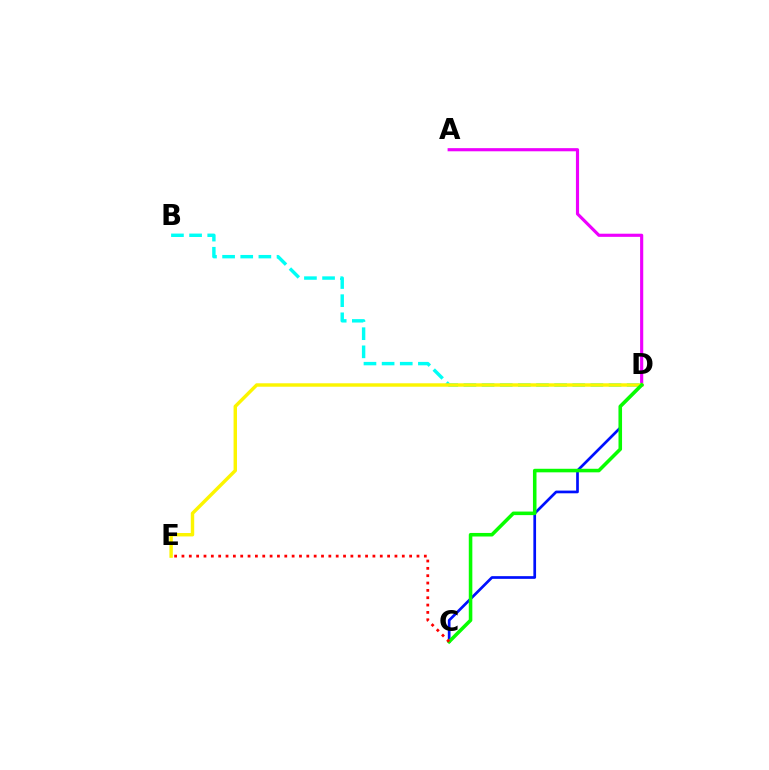{('A', 'D'): [{'color': '#ee00ff', 'line_style': 'solid', 'thickness': 2.26}], ('C', 'D'): [{'color': '#0010ff', 'line_style': 'solid', 'thickness': 1.94}, {'color': '#08ff00', 'line_style': 'solid', 'thickness': 2.56}], ('B', 'D'): [{'color': '#00fff6', 'line_style': 'dashed', 'thickness': 2.46}], ('D', 'E'): [{'color': '#fcf500', 'line_style': 'solid', 'thickness': 2.47}], ('C', 'E'): [{'color': '#ff0000', 'line_style': 'dotted', 'thickness': 2.0}]}